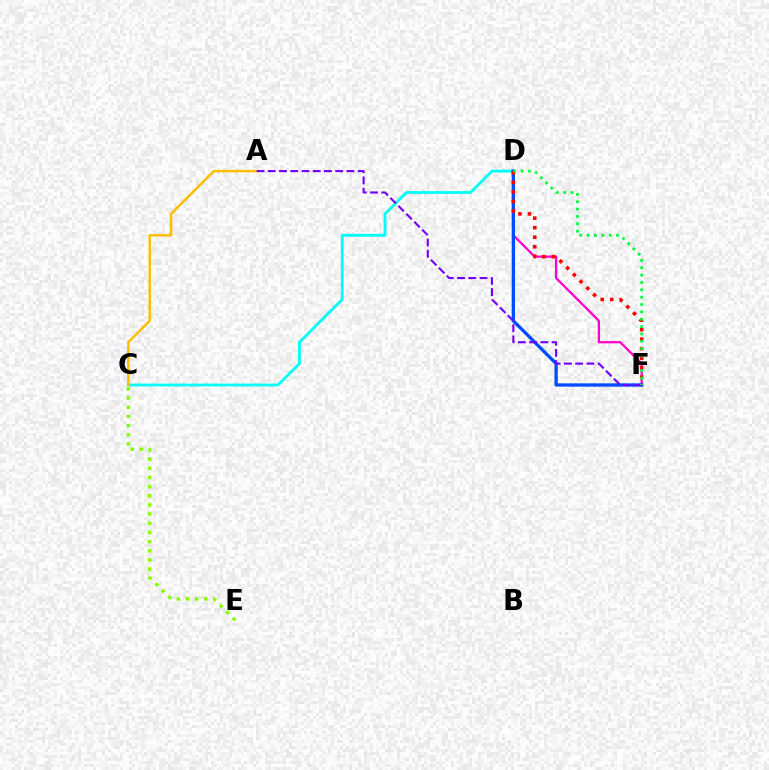{('C', 'D'): [{'color': '#00fff6', 'line_style': 'solid', 'thickness': 2.03}], ('D', 'F'): [{'color': '#ff00cf', 'line_style': 'solid', 'thickness': 1.63}, {'color': '#004bff', 'line_style': 'solid', 'thickness': 2.37}, {'color': '#ff0000', 'line_style': 'dotted', 'thickness': 2.59}, {'color': '#00ff39', 'line_style': 'dotted', 'thickness': 2.0}], ('C', 'E'): [{'color': '#84ff00', 'line_style': 'dotted', 'thickness': 2.49}], ('A', 'C'): [{'color': '#ffbd00', 'line_style': 'solid', 'thickness': 1.76}], ('A', 'F'): [{'color': '#7200ff', 'line_style': 'dashed', 'thickness': 1.53}]}